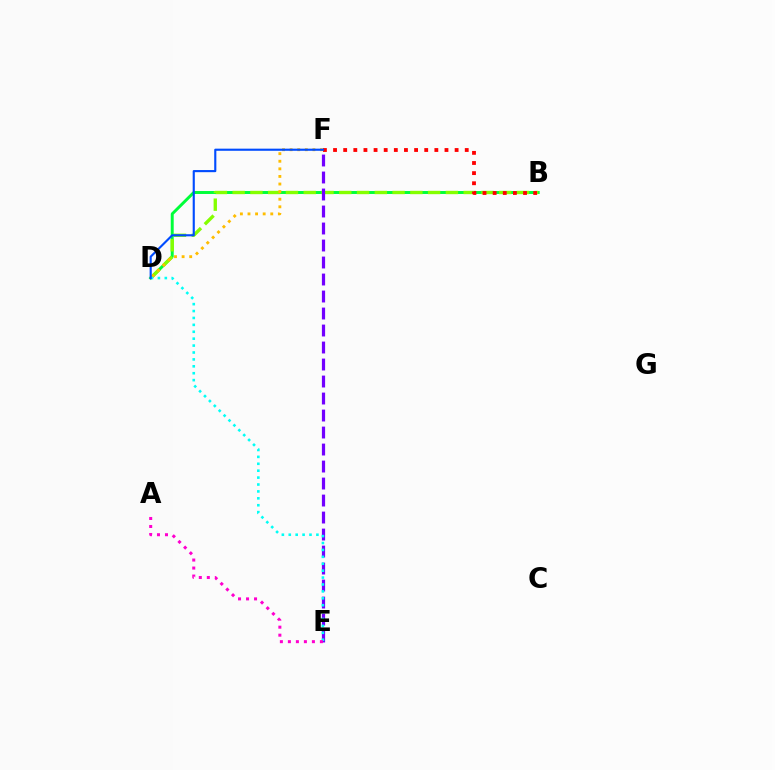{('B', 'D'): [{'color': '#00ff39', 'line_style': 'solid', 'thickness': 2.12}, {'color': '#84ff00', 'line_style': 'dashed', 'thickness': 2.41}], ('D', 'F'): [{'color': '#ffbd00', 'line_style': 'dotted', 'thickness': 2.06}, {'color': '#004bff', 'line_style': 'solid', 'thickness': 1.53}], ('E', 'F'): [{'color': '#7200ff', 'line_style': 'dashed', 'thickness': 2.31}], ('B', 'F'): [{'color': '#ff0000', 'line_style': 'dotted', 'thickness': 2.75}], ('D', 'E'): [{'color': '#00fff6', 'line_style': 'dotted', 'thickness': 1.88}], ('A', 'E'): [{'color': '#ff00cf', 'line_style': 'dotted', 'thickness': 2.18}]}